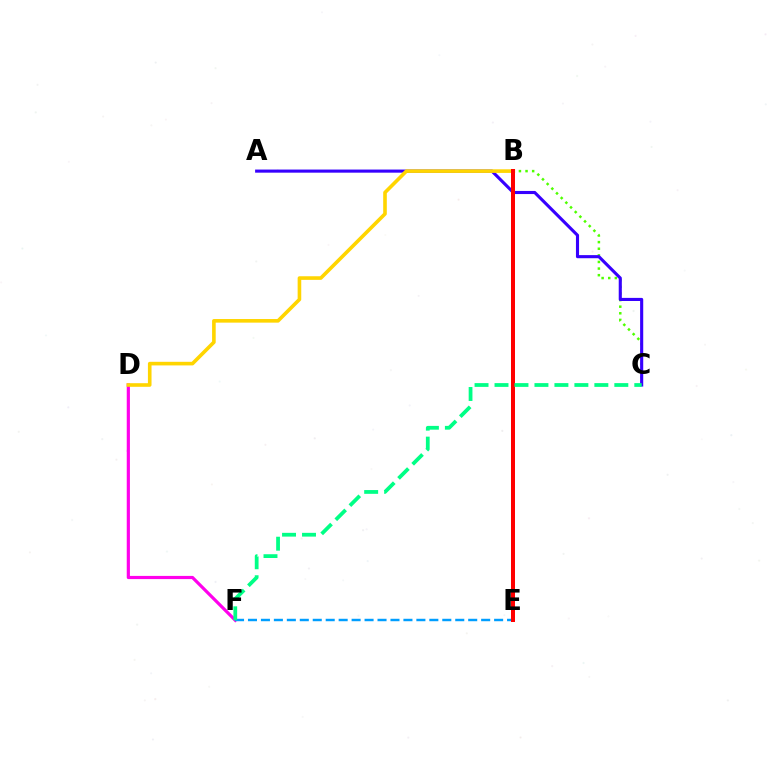{('B', 'C'): [{'color': '#4fff00', 'line_style': 'dotted', 'thickness': 1.8}], ('D', 'F'): [{'color': '#ff00ed', 'line_style': 'solid', 'thickness': 2.29}], ('A', 'C'): [{'color': '#3700ff', 'line_style': 'solid', 'thickness': 2.24}], ('E', 'F'): [{'color': '#009eff', 'line_style': 'dashed', 'thickness': 1.76}], ('B', 'D'): [{'color': '#ffd500', 'line_style': 'solid', 'thickness': 2.6}], ('B', 'E'): [{'color': '#ff0000', 'line_style': 'solid', 'thickness': 2.88}], ('C', 'F'): [{'color': '#00ff86', 'line_style': 'dashed', 'thickness': 2.71}]}